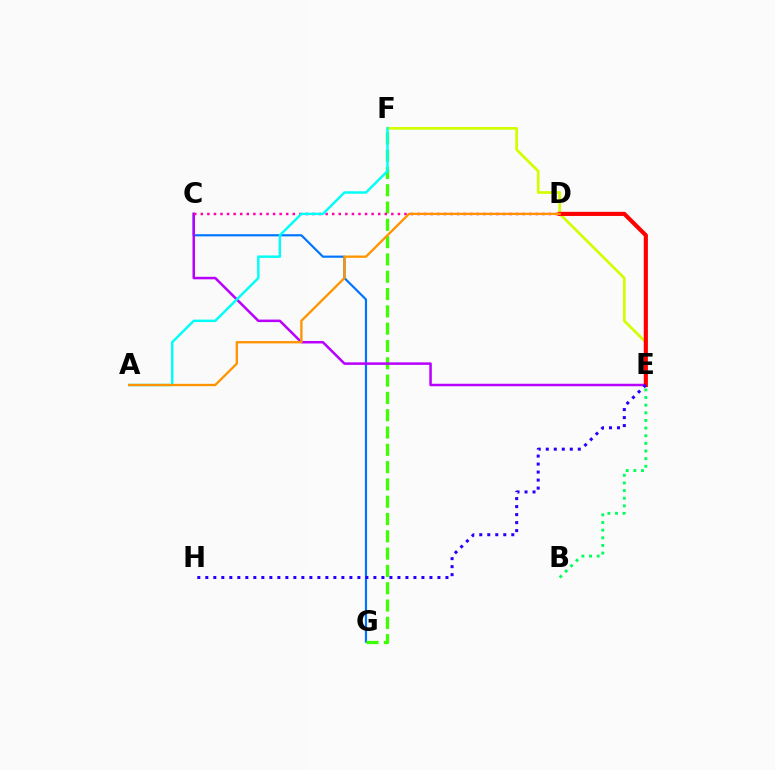{('C', 'G'): [{'color': '#0074ff', 'line_style': 'solid', 'thickness': 1.57}], ('F', 'G'): [{'color': '#3dff00', 'line_style': 'dashed', 'thickness': 2.35}], ('C', 'E'): [{'color': '#b900ff', 'line_style': 'solid', 'thickness': 1.81}], ('C', 'D'): [{'color': '#ff00ac', 'line_style': 'dotted', 'thickness': 1.78}], ('E', 'F'): [{'color': '#d1ff00', 'line_style': 'solid', 'thickness': 1.96}], ('A', 'F'): [{'color': '#00fff6', 'line_style': 'solid', 'thickness': 1.77}], ('B', 'E'): [{'color': '#00ff5c', 'line_style': 'dotted', 'thickness': 2.08}], ('D', 'E'): [{'color': '#ff0000', 'line_style': 'solid', 'thickness': 2.97}], ('A', 'D'): [{'color': '#ff9400', 'line_style': 'solid', 'thickness': 1.67}], ('E', 'H'): [{'color': '#2500ff', 'line_style': 'dotted', 'thickness': 2.17}]}